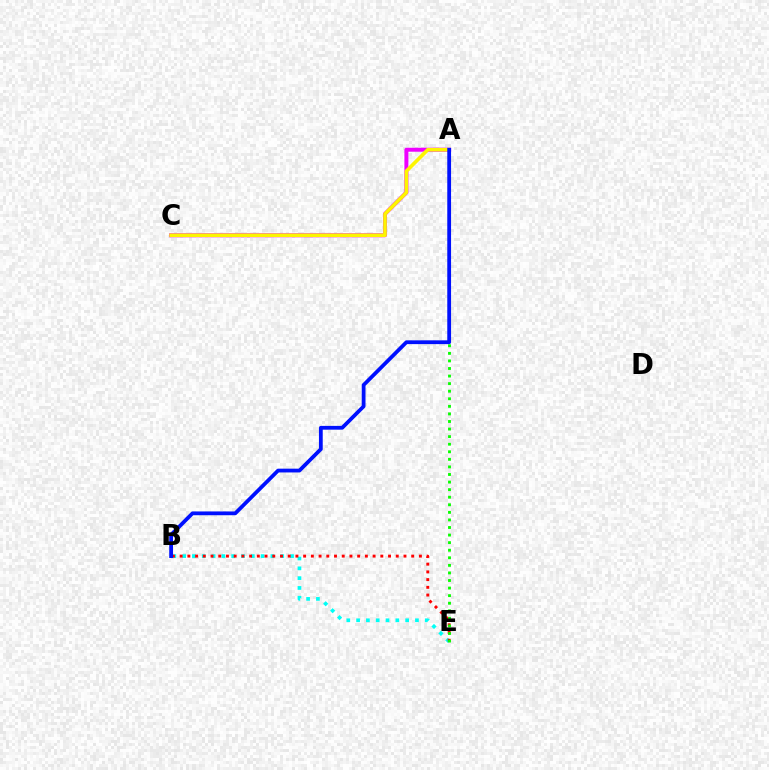{('B', 'E'): [{'color': '#00fff6', 'line_style': 'dotted', 'thickness': 2.66}, {'color': '#ff0000', 'line_style': 'dotted', 'thickness': 2.1}], ('A', 'C'): [{'color': '#ee00ff', 'line_style': 'solid', 'thickness': 2.87}, {'color': '#fcf500', 'line_style': 'solid', 'thickness': 2.62}], ('A', 'E'): [{'color': '#08ff00', 'line_style': 'dotted', 'thickness': 2.06}], ('A', 'B'): [{'color': '#0010ff', 'line_style': 'solid', 'thickness': 2.72}]}